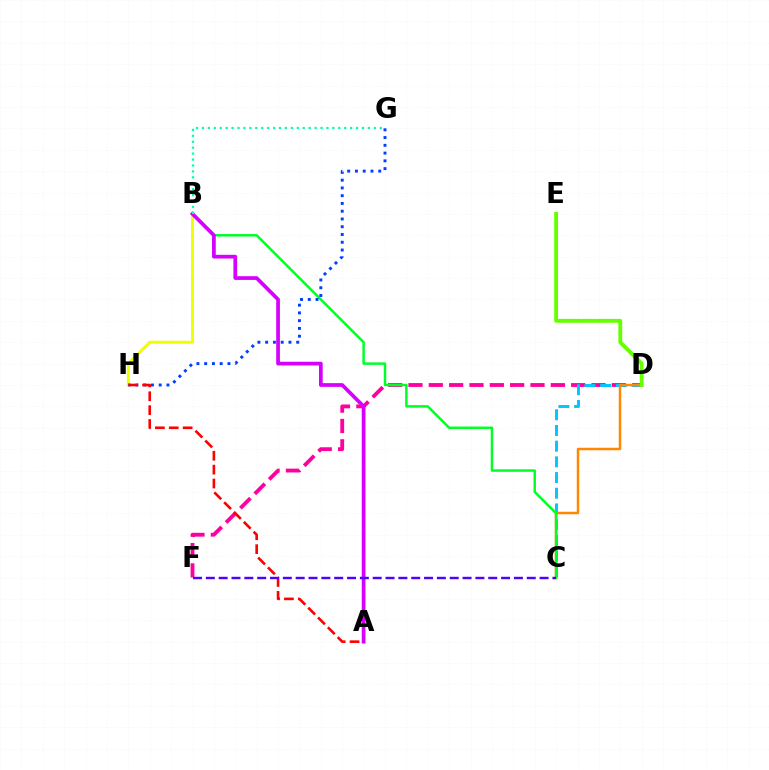{('D', 'F'): [{'color': '#ff00a0', 'line_style': 'dashed', 'thickness': 2.76}], ('C', 'D'): [{'color': '#00c7ff', 'line_style': 'dashed', 'thickness': 2.13}, {'color': '#ff8800', 'line_style': 'solid', 'thickness': 1.78}], ('B', 'H'): [{'color': '#eeff00', 'line_style': 'solid', 'thickness': 2.11}], ('B', 'C'): [{'color': '#00ff27', 'line_style': 'solid', 'thickness': 1.78}], ('G', 'H'): [{'color': '#003fff', 'line_style': 'dotted', 'thickness': 2.11}], ('D', 'E'): [{'color': '#66ff00', 'line_style': 'solid', 'thickness': 2.77}], ('A', 'B'): [{'color': '#d600ff', 'line_style': 'solid', 'thickness': 2.68}], ('B', 'G'): [{'color': '#00ffaf', 'line_style': 'dotted', 'thickness': 1.61}], ('A', 'H'): [{'color': '#ff0000', 'line_style': 'dashed', 'thickness': 1.89}], ('C', 'F'): [{'color': '#4f00ff', 'line_style': 'dashed', 'thickness': 1.74}]}